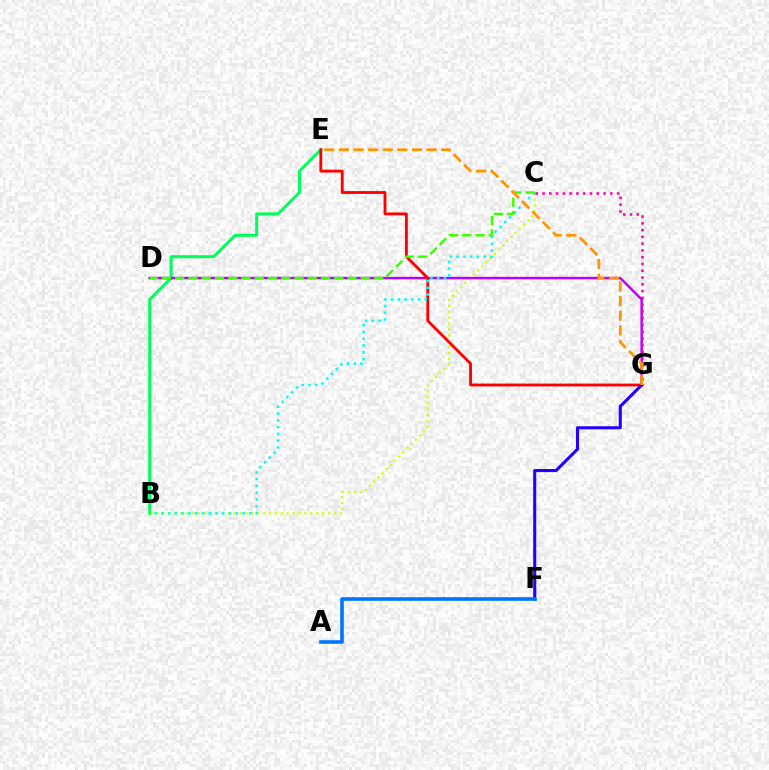{('B', 'E'): [{'color': '#00ff5c', 'line_style': 'solid', 'thickness': 2.17}], ('B', 'C'): [{'color': '#d1ff00', 'line_style': 'dotted', 'thickness': 1.6}, {'color': '#00fff6', 'line_style': 'dotted', 'thickness': 1.84}], ('D', 'G'): [{'color': '#b900ff', 'line_style': 'solid', 'thickness': 1.78}], ('E', 'G'): [{'color': '#ff0000', 'line_style': 'solid', 'thickness': 2.05}, {'color': '#ff9400', 'line_style': 'dashed', 'thickness': 1.98}], ('C', 'G'): [{'color': '#ff00ac', 'line_style': 'dotted', 'thickness': 1.84}], ('C', 'D'): [{'color': '#3dff00', 'line_style': 'dashed', 'thickness': 1.8}], ('F', 'G'): [{'color': '#2500ff', 'line_style': 'solid', 'thickness': 2.22}], ('A', 'F'): [{'color': '#0074ff', 'line_style': 'solid', 'thickness': 2.58}]}